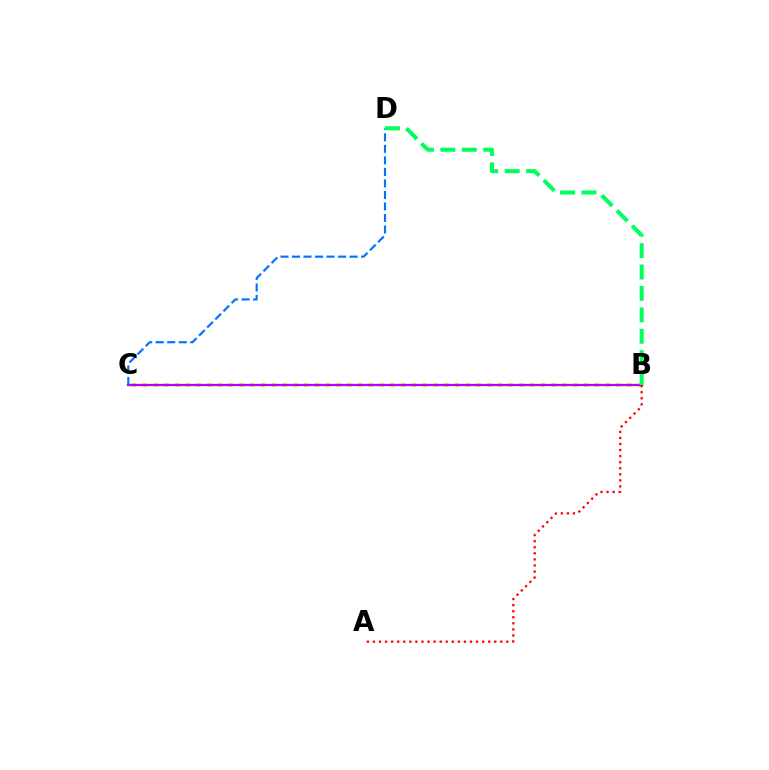{('B', 'C'): [{'color': '#d1ff00', 'line_style': 'dotted', 'thickness': 2.93}, {'color': '#b900ff', 'line_style': 'solid', 'thickness': 1.65}], ('C', 'D'): [{'color': '#0074ff', 'line_style': 'dashed', 'thickness': 1.56}], ('A', 'B'): [{'color': '#ff0000', 'line_style': 'dotted', 'thickness': 1.65}], ('B', 'D'): [{'color': '#00ff5c', 'line_style': 'dashed', 'thickness': 2.91}]}